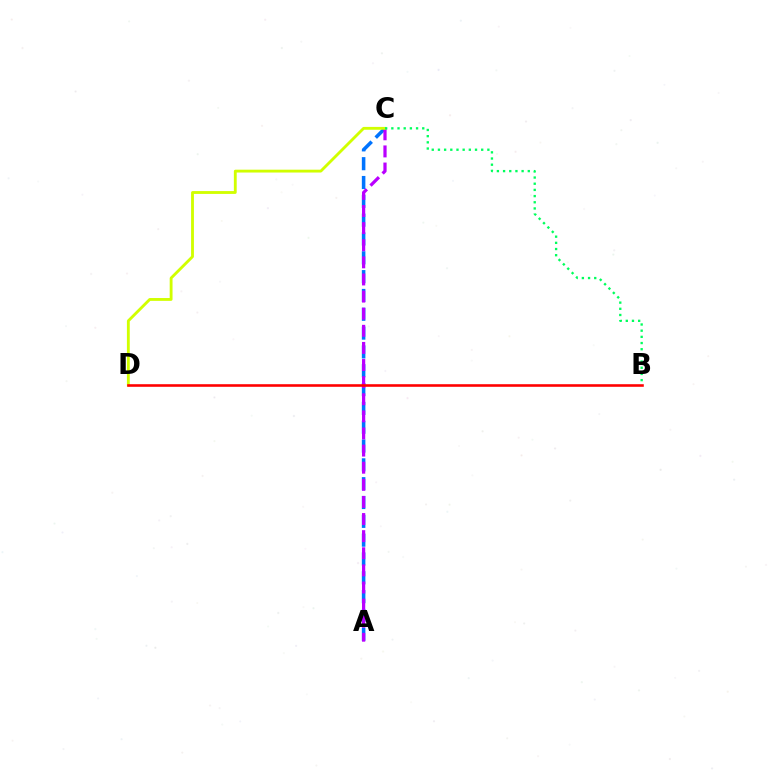{('A', 'C'): [{'color': '#0074ff', 'line_style': 'dashed', 'thickness': 2.56}, {'color': '#b900ff', 'line_style': 'dashed', 'thickness': 2.32}], ('C', 'D'): [{'color': '#d1ff00', 'line_style': 'solid', 'thickness': 2.05}], ('B', 'D'): [{'color': '#ff0000', 'line_style': 'solid', 'thickness': 1.87}], ('B', 'C'): [{'color': '#00ff5c', 'line_style': 'dotted', 'thickness': 1.68}]}